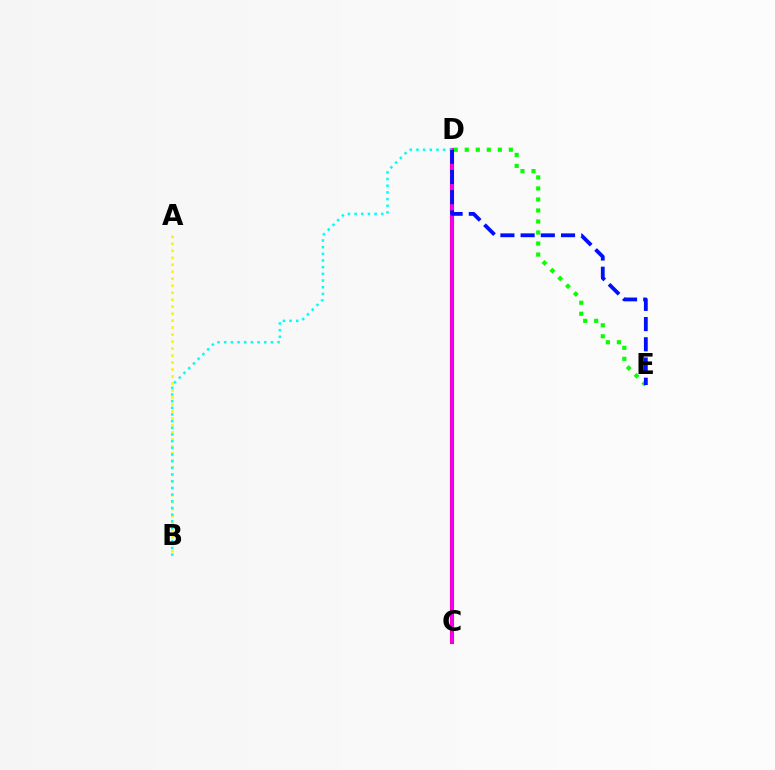{('A', 'B'): [{'color': '#fcf500', 'line_style': 'dotted', 'thickness': 1.9}], ('C', 'D'): [{'color': '#ff0000', 'line_style': 'solid', 'thickness': 2.95}, {'color': '#ee00ff', 'line_style': 'solid', 'thickness': 2.54}], ('D', 'E'): [{'color': '#08ff00', 'line_style': 'dotted', 'thickness': 2.99}, {'color': '#0010ff', 'line_style': 'dashed', 'thickness': 2.75}], ('B', 'D'): [{'color': '#00fff6', 'line_style': 'dotted', 'thickness': 1.81}]}